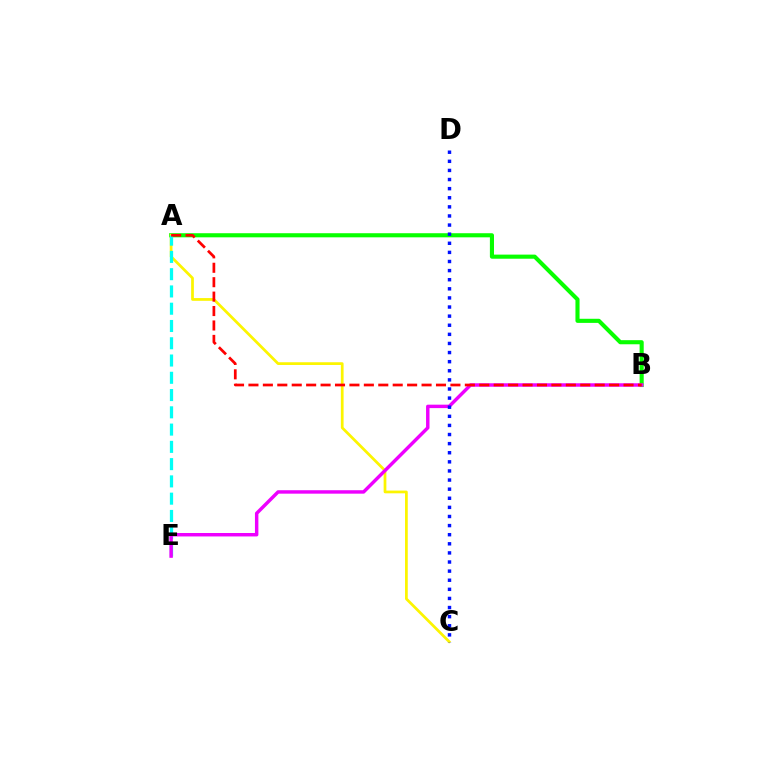{('A', 'B'): [{'color': '#08ff00', 'line_style': 'solid', 'thickness': 2.95}, {'color': '#ff0000', 'line_style': 'dashed', 'thickness': 1.96}], ('A', 'C'): [{'color': '#fcf500', 'line_style': 'solid', 'thickness': 1.97}], ('A', 'E'): [{'color': '#00fff6', 'line_style': 'dashed', 'thickness': 2.35}], ('B', 'E'): [{'color': '#ee00ff', 'line_style': 'solid', 'thickness': 2.48}], ('C', 'D'): [{'color': '#0010ff', 'line_style': 'dotted', 'thickness': 2.47}]}